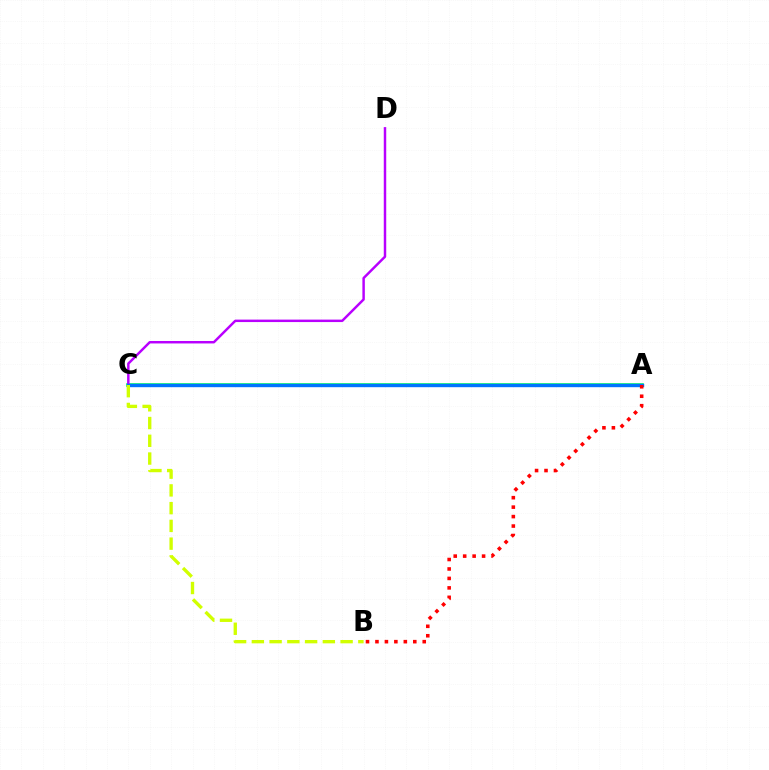{('A', 'C'): [{'color': '#00ff5c', 'line_style': 'solid', 'thickness': 2.59}, {'color': '#0074ff', 'line_style': 'solid', 'thickness': 2.44}], ('C', 'D'): [{'color': '#b900ff', 'line_style': 'solid', 'thickness': 1.77}], ('A', 'B'): [{'color': '#ff0000', 'line_style': 'dotted', 'thickness': 2.57}], ('B', 'C'): [{'color': '#d1ff00', 'line_style': 'dashed', 'thickness': 2.41}]}